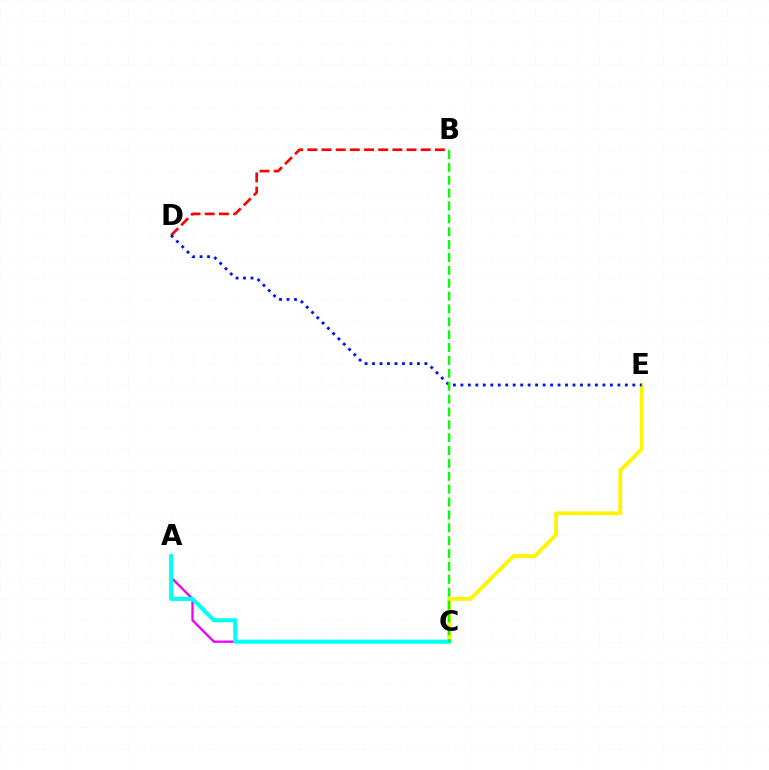{('C', 'E'): [{'color': '#fcf500', 'line_style': 'solid', 'thickness': 2.76}], ('B', 'D'): [{'color': '#ff0000', 'line_style': 'dashed', 'thickness': 1.93}], ('A', 'C'): [{'color': '#ee00ff', 'line_style': 'solid', 'thickness': 1.68}, {'color': '#00fff6', 'line_style': 'solid', 'thickness': 2.92}], ('D', 'E'): [{'color': '#0010ff', 'line_style': 'dotted', 'thickness': 2.03}], ('B', 'C'): [{'color': '#08ff00', 'line_style': 'dashed', 'thickness': 1.75}]}